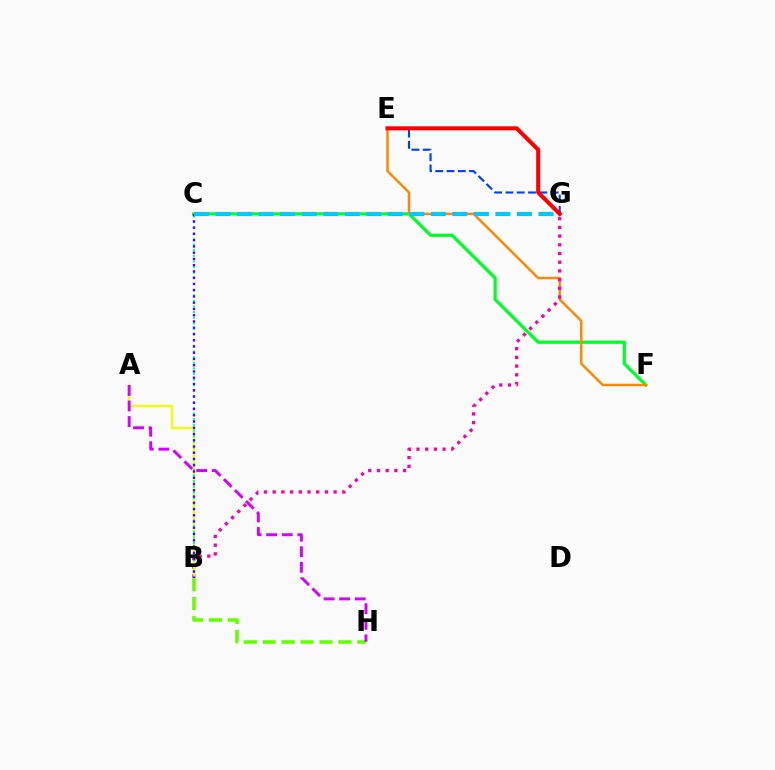{('C', 'F'): [{'color': '#00ff27', 'line_style': 'solid', 'thickness': 2.34}], ('E', 'F'): [{'color': '#ff8800', 'line_style': 'solid', 'thickness': 1.78}], ('B', 'G'): [{'color': '#ff00a0', 'line_style': 'dotted', 'thickness': 2.36}], ('A', 'B'): [{'color': '#eeff00', 'line_style': 'solid', 'thickness': 1.68}], ('B', 'C'): [{'color': '#00ffaf', 'line_style': 'dotted', 'thickness': 1.53}, {'color': '#4f00ff', 'line_style': 'dotted', 'thickness': 1.7}], ('B', 'H'): [{'color': '#66ff00', 'line_style': 'dashed', 'thickness': 2.57}], ('A', 'H'): [{'color': '#d600ff', 'line_style': 'dashed', 'thickness': 2.11}], ('C', 'G'): [{'color': '#00c7ff', 'line_style': 'dashed', 'thickness': 2.92}], ('E', 'G'): [{'color': '#003fff', 'line_style': 'dashed', 'thickness': 1.53}, {'color': '#ff0000', 'line_style': 'solid', 'thickness': 2.92}]}